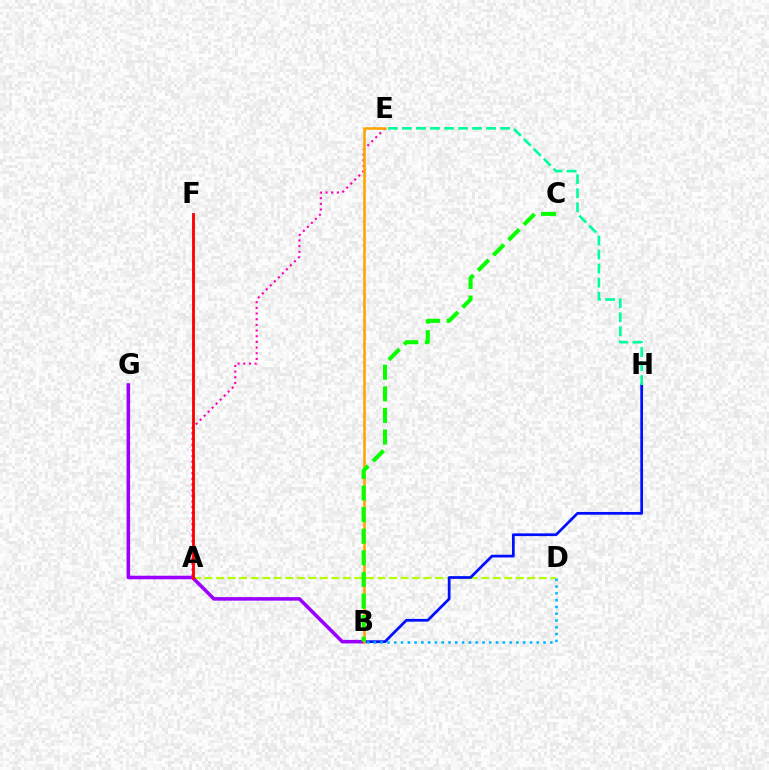{('A', 'D'): [{'color': '#b3ff00', 'line_style': 'dashed', 'thickness': 1.57}], ('B', 'H'): [{'color': '#0010ff', 'line_style': 'solid', 'thickness': 1.98}], ('B', 'G'): [{'color': '#9b00ff', 'line_style': 'solid', 'thickness': 2.56}], ('A', 'E'): [{'color': '#ff00bd', 'line_style': 'dotted', 'thickness': 1.54}], ('B', 'D'): [{'color': '#00b5ff', 'line_style': 'dotted', 'thickness': 1.84}], ('B', 'E'): [{'color': '#ffa500', 'line_style': 'solid', 'thickness': 1.86}], ('A', 'F'): [{'color': '#ff0000', 'line_style': 'solid', 'thickness': 2.04}], ('B', 'C'): [{'color': '#08ff00', 'line_style': 'dashed', 'thickness': 2.94}], ('E', 'H'): [{'color': '#00ff9d', 'line_style': 'dashed', 'thickness': 1.91}]}